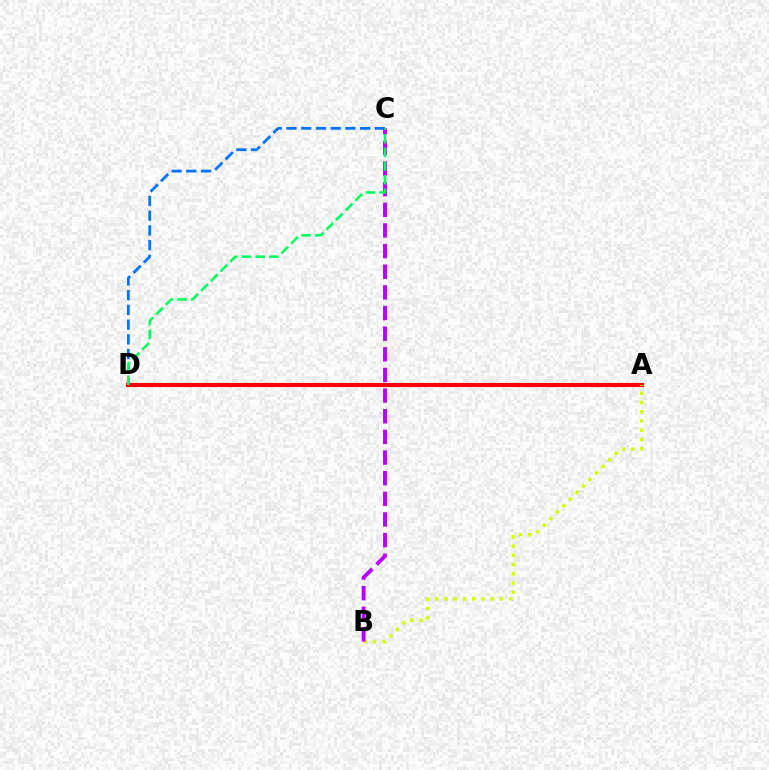{('A', 'D'): [{'color': '#ff0000', 'line_style': 'solid', 'thickness': 2.95}], ('C', 'D'): [{'color': '#0074ff', 'line_style': 'dashed', 'thickness': 2.0}, {'color': '#00ff5c', 'line_style': 'dashed', 'thickness': 1.86}], ('A', 'B'): [{'color': '#d1ff00', 'line_style': 'dotted', 'thickness': 2.51}], ('B', 'C'): [{'color': '#b900ff', 'line_style': 'dashed', 'thickness': 2.8}]}